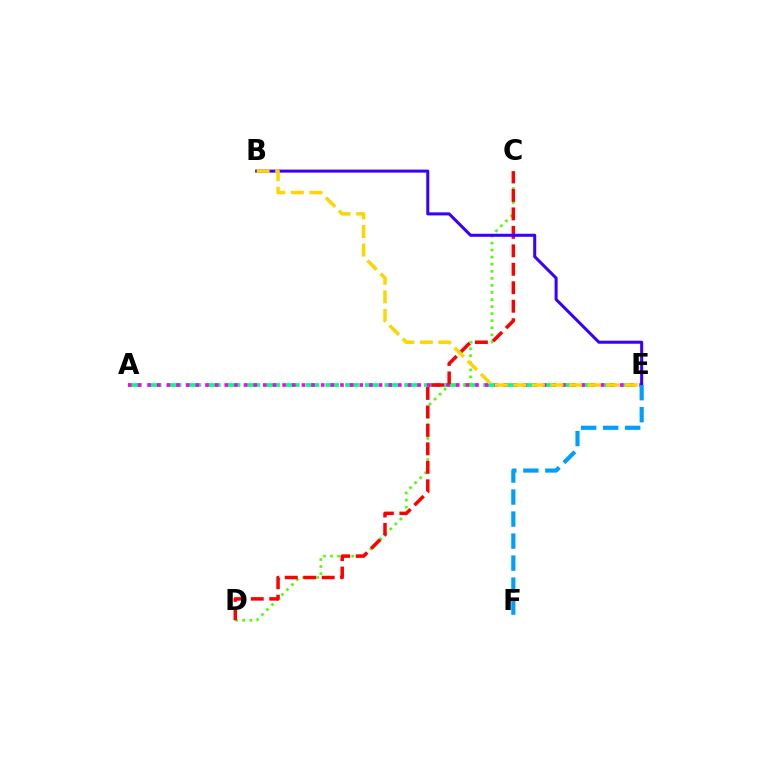{('A', 'E'): [{'color': '#00ff86', 'line_style': 'dashed', 'thickness': 2.68}, {'color': '#ff00ed', 'line_style': 'dotted', 'thickness': 2.62}], ('C', 'D'): [{'color': '#4fff00', 'line_style': 'dotted', 'thickness': 1.92}, {'color': '#ff0000', 'line_style': 'dashed', 'thickness': 2.51}], ('B', 'E'): [{'color': '#3700ff', 'line_style': 'solid', 'thickness': 2.19}, {'color': '#ffd500', 'line_style': 'dashed', 'thickness': 2.52}], ('E', 'F'): [{'color': '#009eff', 'line_style': 'dashed', 'thickness': 2.99}]}